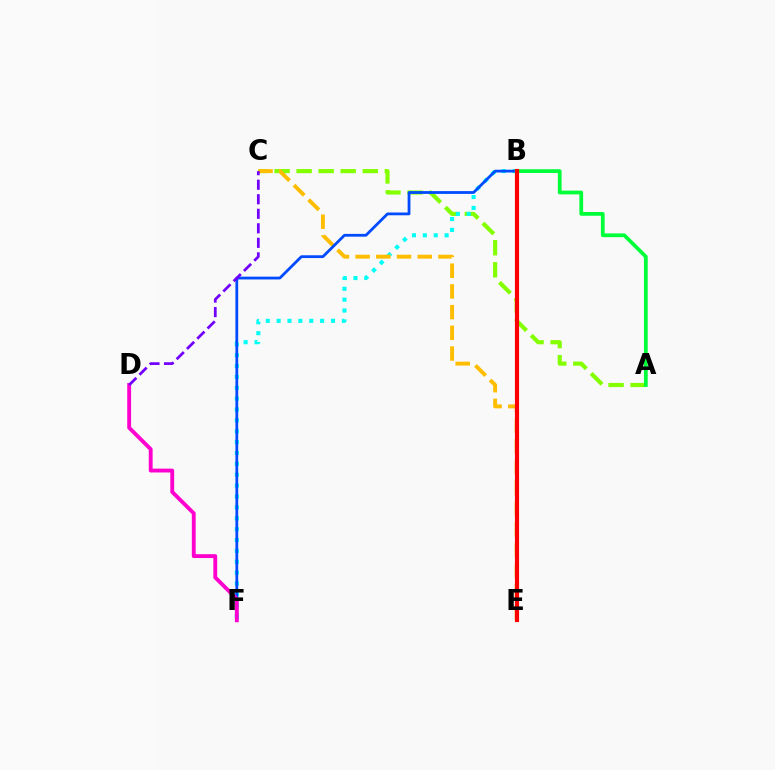{('A', 'C'): [{'color': '#84ff00', 'line_style': 'dashed', 'thickness': 3.0}], ('B', 'F'): [{'color': '#00fff6', 'line_style': 'dotted', 'thickness': 2.95}, {'color': '#004bff', 'line_style': 'solid', 'thickness': 2.01}], ('C', 'E'): [{'color': '#ffbd00', 'line_style': 'dashed', 'thickness': 2.81}], ('A', 'B'): [{'color': '#00ff39', 'line_style': 'solid', 'thickness': 2.71}], ('D', 'F'): [{'color': '#ff00cf', 'line_style': 'solid', 'thickness': 2.78}], ('C', 'D'): [{'color': '#7200ff', 'line_style': 'dashed', 'thickness': 1.97}], ('B', 'E'): [{'color': '#ff0000', 'line_style': 'solid', 'thickness': 2.99}]}